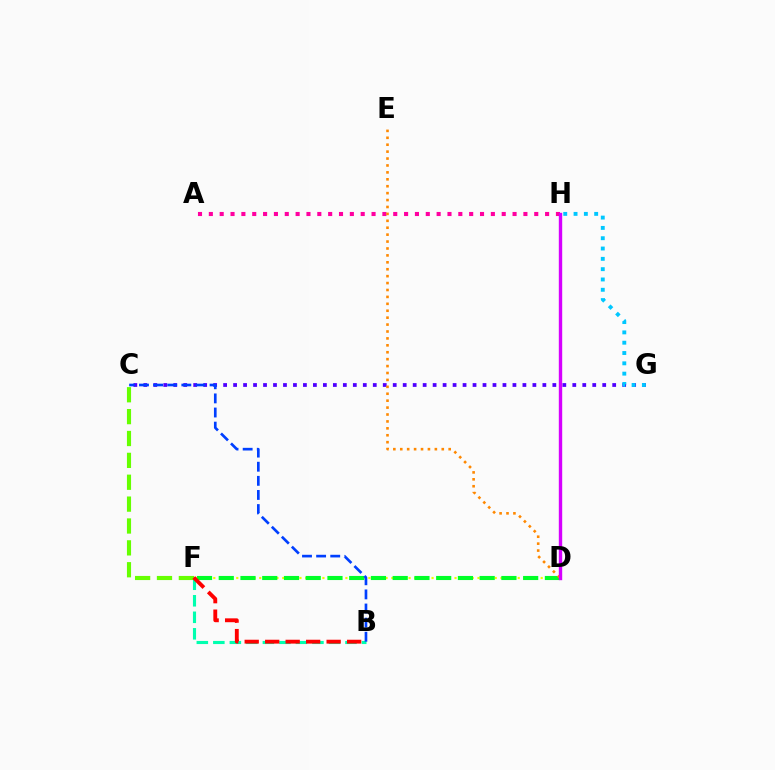{('B', 'F'): [{'color': '#00ffaf', 'line_style': 'dashed', 'thickness': 2.24}, {'color': '#ff0000', 'line_style': 'dashed', 'thickness': 2.78}], ('D', 'F'): [{'color': '#eeff00', 'line_style': 'dotted', 'thickness': 1.56}, {'color': '#00ff27', 'line_style': 'dashed', 'thickness': 2.95}], ('A', 'H'): [{'color': '#ff00a0', 'line_style': 'dotted', 'thickness': 2.95}], ('C', 'G'): [{'color': '#4f00ff', 'line_style': 'dotted', 'thickness': 2.71}], ('G', 'H'): [{'color': '#00c7ff', 'line_style': 'dotted', 'thickness': 2.8}], ('D', 'E'): [{'color': '#ff8800', 'line_style': 'dotted', 'thickness': 1.88}], ('B', 'C'): [{'color': '#003fff', 'line_style': 'dashed', 'thickness': 1.92}], ('C', 'F'): [{'color': '#66ff00', 'line_style': 'dashed', 'thickness': 2.97}], ('D', 'H'): [{'color': '#d600ff', 'line_style': 'solid', 'thickness': 2.44}]}